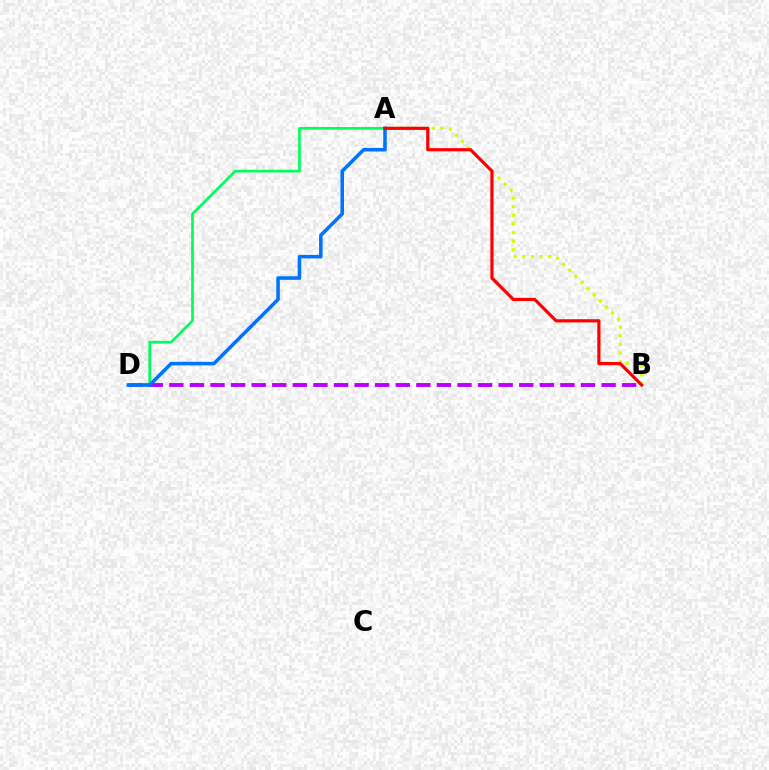{('A', 'B'): [{'color': '#d1ff00', 'line_style': 'dotted', 'thickness': 2.34}, {'color': '#ff0000', 'line_style': 'solid', 'thickness': 2.3}], ('B', 'D'): [{'color': '#b900ff', 'line_style': 'dashed', 'thickness': 2.8}], ('A', 'D'): [{'color': '#00ff5c', 'line_style': 'solid', 'thickness': 1.95}, {'color': '#0074ff', 'line_style': 'solid', 'thickness': 2.56}]}